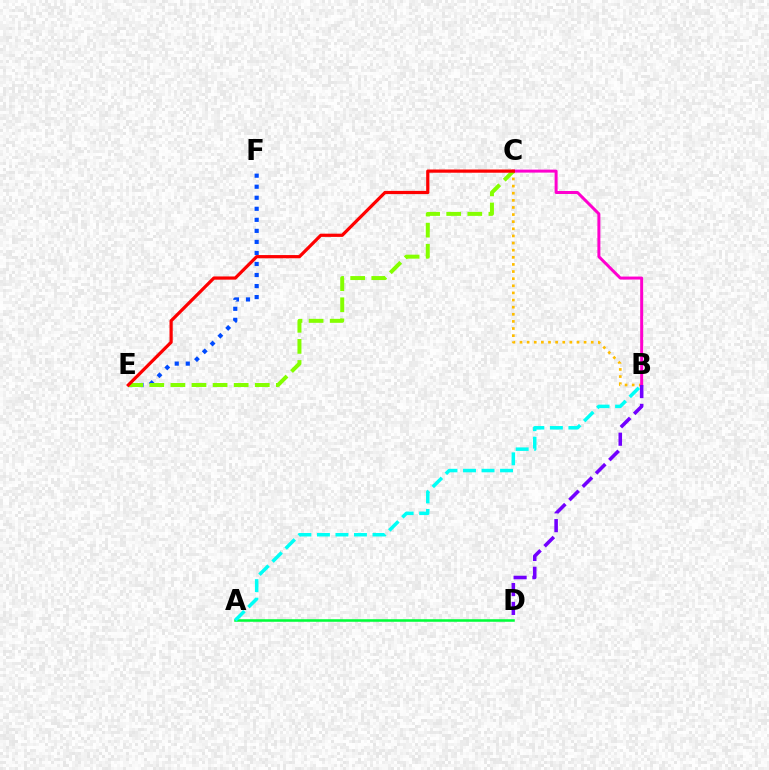{('E', 'F'): [{'color': '#004bff', 'line_style': 'dotted', 'thickness': 3.0}], ('B', 'C'): [{'color': '#ffbd00', 'line_style': 'dotted', 'thickness': 1.94}, {'color': '#ff00cf', 'line_style': 'solid', 'thickness': 2.15}], ('B', 'D'): [{'color': '#7200ff', 'line_style': 'dashed', 'thickness': 2.56}], ('A', 'D'): [{'color': '#00ff39', 'line_style': 'solid', 'thickness': 1.83}], ('A', 'B'): [{'color': '#00fff6', 'line_style': 'dashed', 'thickness': 2.52}], ('C', 'E'): [{'color': '#84ff00', 'line_style': 'dashed', 'thickness': 2.87}, {'color': '#ff0000', 'line_style': 'solid', 'thickness': 2.31}]}